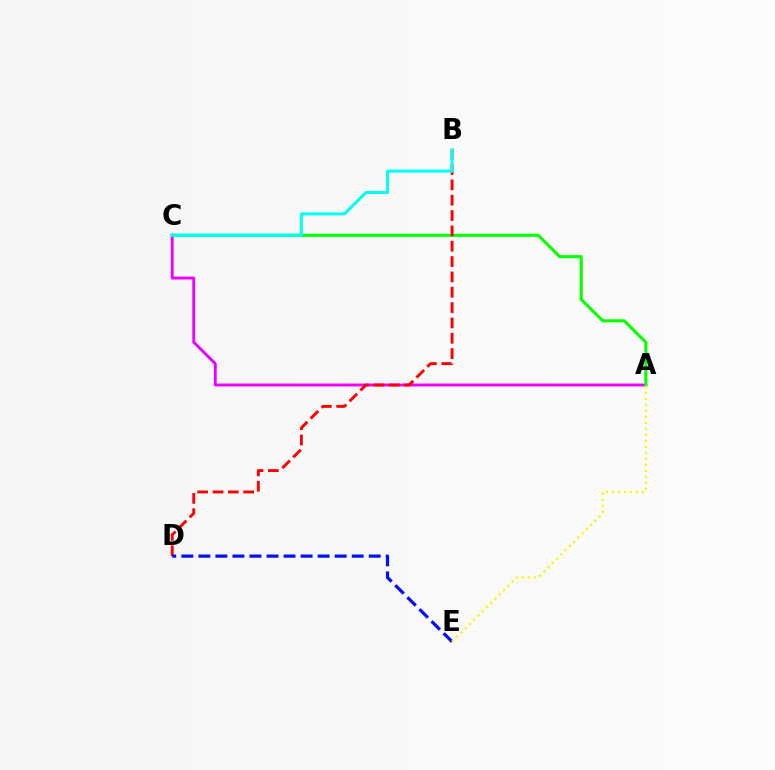{('A', 'C'): [{'color': '#ee00ff', 'line_style': 'solid', 'thickness': 2.08}, {'color': '#08ff00', 'line_style': 'solid', 'thickness': 2.22}], ('B', 'D'): [{'color': '#ff0000', 'line_style': 'dashed', 'thickness': 2.08}], ('D', 'E'): [{'color': '#0010ff', 'line_style': 'dashed', 'thickness': 2.31}], ('A', 'E'): [{'color': '#fcf500', 'line_style': 'dotted', 'thickness': 1.63}], ('B', 'C'): [{'color': '#00fff6', 'line_style': 'solid', 'thickness': 2.18}]}